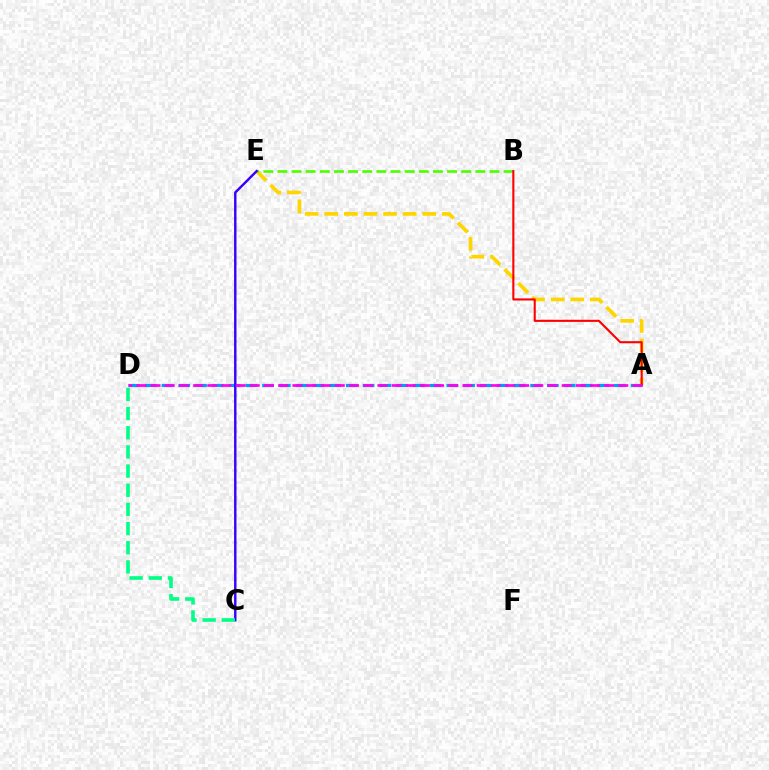{('A', 'E'): [{'color': '#ffd500', 'line_style': 'dashed', 'thickness': 2.66}], ('A', 'D'): [{'color': '#009eff', 'line_style': 'dashed', 'thickness': 2.28}, {'color': '#ff00ed', 'line_style': 'dashed', 'thickness': 1.93}], ('B', 'E'): [{'color': '#4fff00', 'line_style': 'dashed', 'thickness': 1.92}], ('A', 'B'): [{'color': '#ff0000', 'line_style': 'solid', 'thickness': 1.51}], ('C', 'E'): [{'color': '#3700ff', 'line_style': 'solid', 'thickness': 1.74}], ('C', 'D'): [{'color': '#00ff86', 'line_style': 'dashed', 'thickness': 2.6}]}